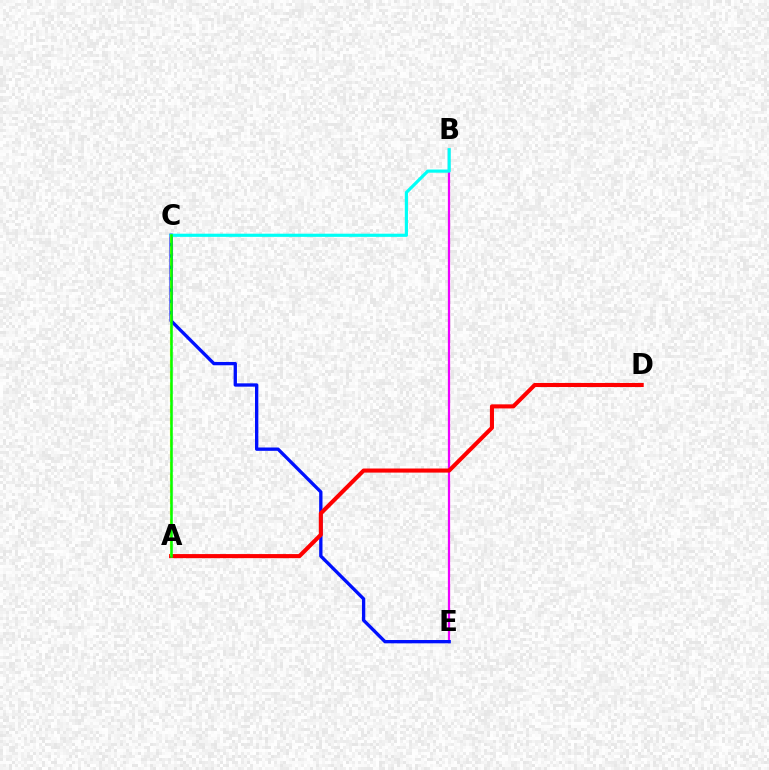{('B', 'E'): [{'color': '#ee00ff', 'line_style': 'solid', 'thickness': 1.62}], ('C', 'E'): [{'color': '#0010ff', 'line_style': 'solid', 'thickness': 2.39}], ('A', 'D'): [{'color': '#ff0000', 'line_style': 'solid', 'thickness': 2.94}], ('B', 'C'): [{'color': '#00fff6', 'line_style': 'solid', 'thickness': 2.28}], ('A', 'C'): [{'color': '#fcf500', 'line_style': 'dashed', 'thickness': 1.54}, {'color': '#08ff00', 'line_style': 'solid', 'thickness': 1.84}]}